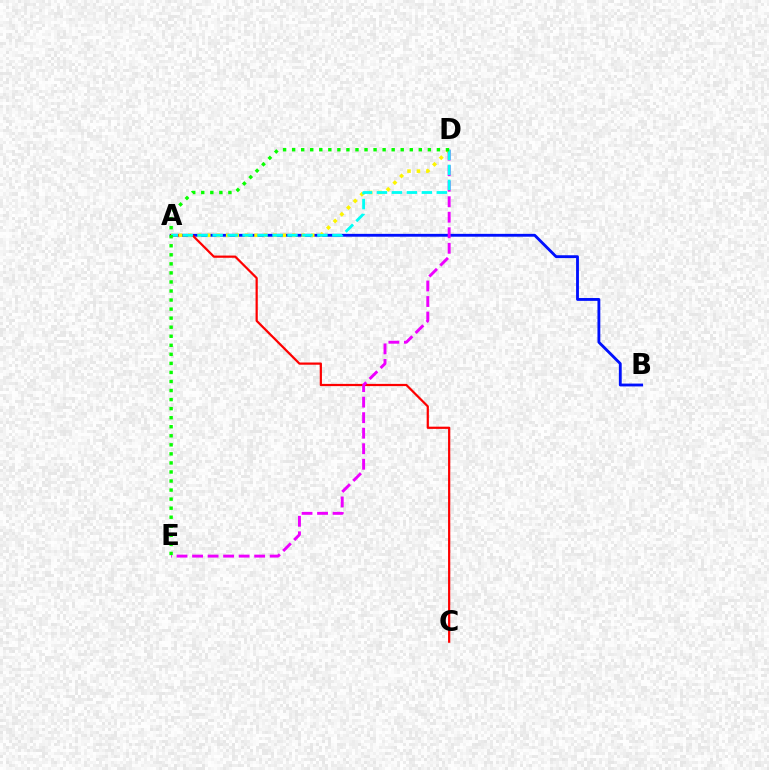{('A', 'B'): [{'color': '#0010ff', 'line_style': 'solid', 'thickness': 2.05}], ('A', 'C'): [{'color': '#ff0000', 'line_style': 'solid', 'thickness': 1.6}], ('A', 'D'): [{'color': '#fcf500', 'line_style': 'dotted', 'thickness': 2.57}, {'color': '#00fff6', 'line_style': 'dashed', 'thickness': 2.03}], ('D', 'E'): [{'color': '#ee00ff', 'line_style': 'dashed', 'thickness': 2.11}, {'color': '#08ff00', 'line_style': 'dotted', 'thickness': 2.46}]}